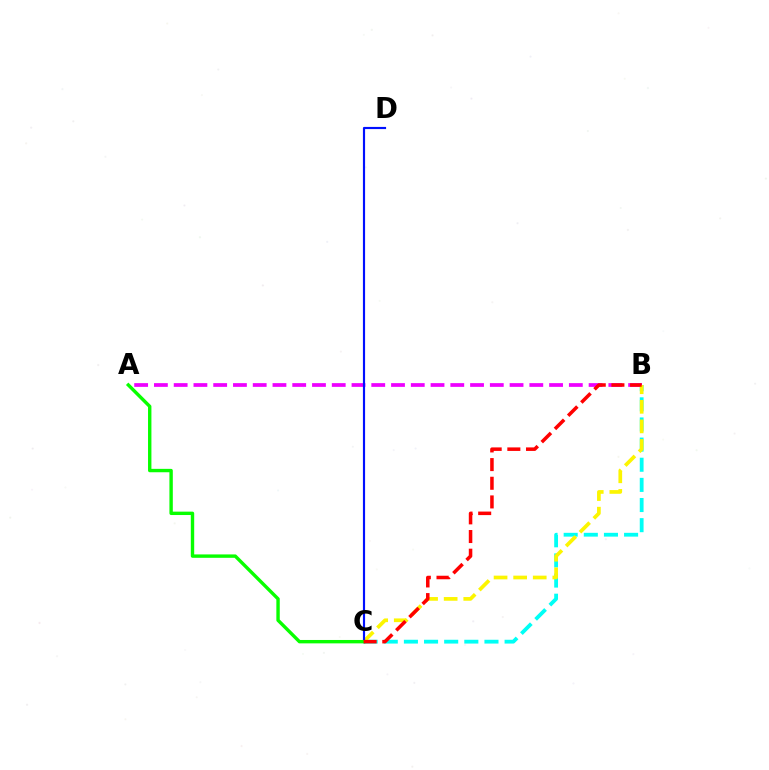{('B', 'C'): [{'color': '#00fff6', 'line_style': 'dashed', 'thickness': 2.74}, {'color': '#fcf500', 'line_style': 'dashed', 'thickness': 2.66}, {'color': '#ff0000', 'line_style': 'dashed', 'thickness': 2.54}], ('A', 'B'): [{'color': '#ee00ff', 'line_style': 'dashed', 'thickness': 2.68}], ('C', 'D'): [{'color': '#0010ff', 'line_style': 'solid', 'thickness': 1.56}], ('A', 'C'): [{'color': '#08ff00', 'line_style': 'solid', 'thickness': 2.44}]}